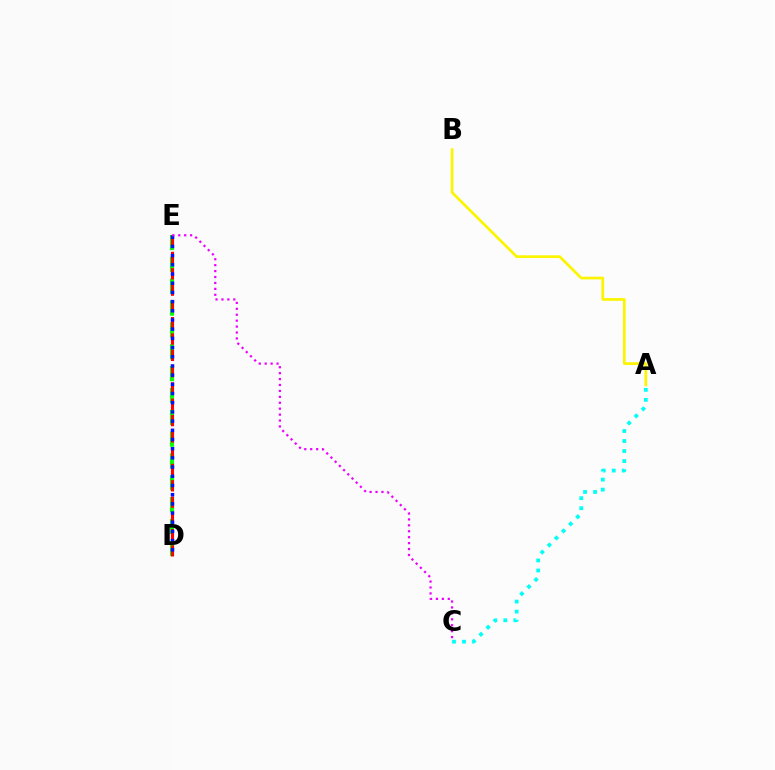{('D', 'E'): [{'color': '#08ff00', 'line_style': 'dashed', 'thickness': 2.97}, {'color': '#ff0000', 'line_style': 'dashed', 'thickness': 2.22}, {'color': '#0010ff', 'line_style': 'dotted', 'thickness': 2.5}], ('A', 'B'): [{'color': '#fcf500', 'line_style': 'solid', 'thickness': 1.96}], ('A', 'C'): [{'color': '#00fff6', 'line_style': 'dotted', 'thickness': 2.72}], ('C', 'E'): [{'color': '#ee00ff', 'line_style': 'dotted', 'thickness': 1.61}]}